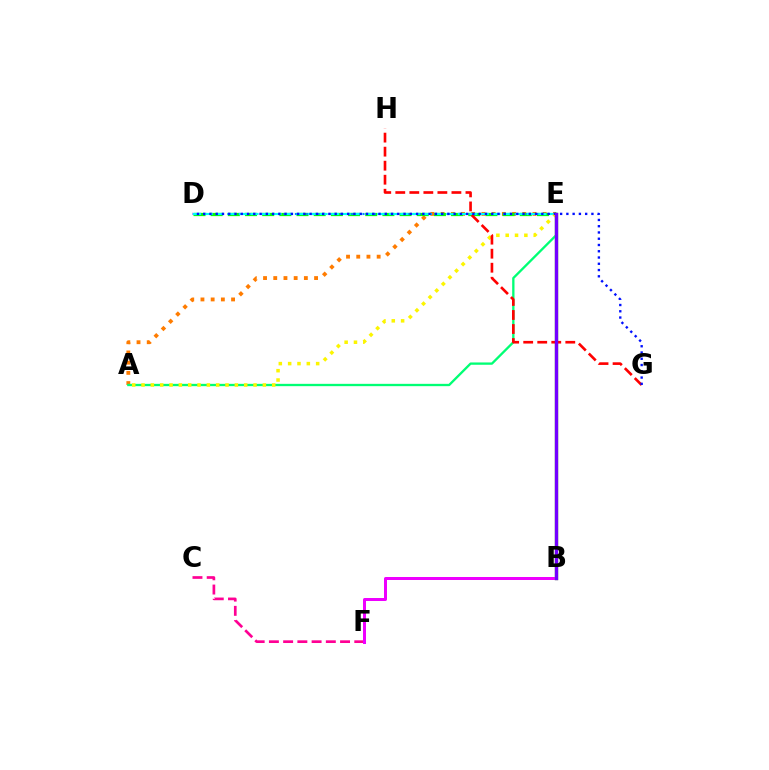{('A', 'E'): [{'color': '#ff7c00', 'line_style': 'dotted', 'thickness': 2.77}, {'color': '#00ff74', 'line_style': 'solid', 'thickness': 1.67}, {'color': '#fcf500', 'line_style': 'dotted', 'thickness': 2.54}], ('C', 'F'): [{'color': '#ff0094', 'line_style': 'dashed', 'thickness': 1.93}], ('D', 'E'): [{'color': '#08ff00', 'line_style': 'dashed', 'thickness': 2.33}, {'color': '#008cff', 'line_style': 'dotted', 'thickness': 1.53}, {'color': '#00fff6', 'line_style': 'dashed', 'thickness': 1.56}], ('B', 'F'): [{'color': '#ee00ff', 'line_style': 'solid', 'thickness': 2.16}], ('B', 'E'): [{'color': '#84ff00', 'line_style': 'solid', 'thickness': 2.41}, {'color': '#7200ff', 'line_style': 'solid', 'thickness': 2.44}], ('G', 'H'): [{'color': '#ff0000', 'line_style': 'dashed', 'thickness': 1.91}], ('D', 'G'): [{'color': '#0010ff', 'line_style': 'dotted', 'thickness': 1.7}]}